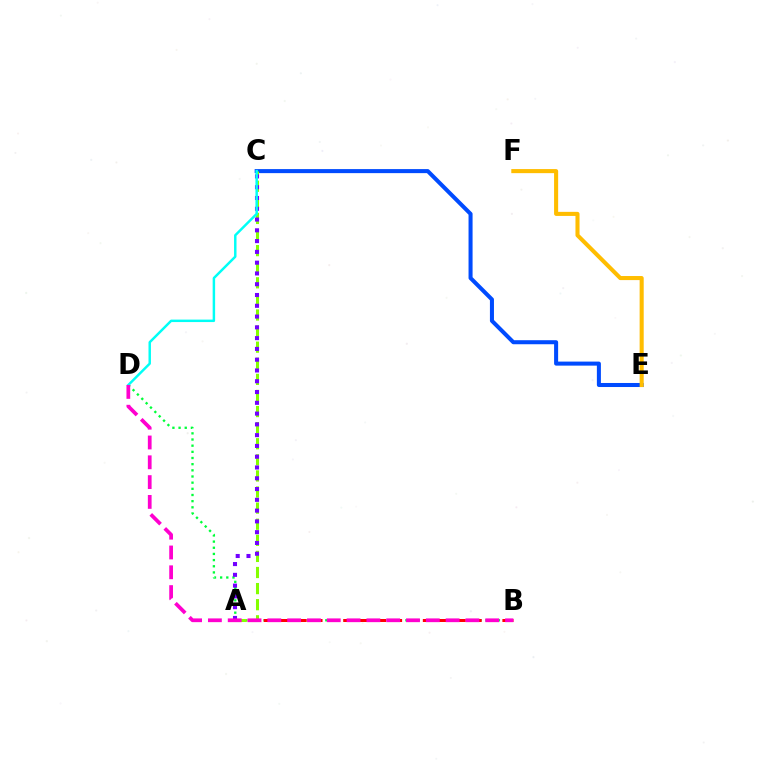{('C', 'E'): [{'color': '#004bff', 'line_style': 'solid', 'thickness': 2.91}], ('B', 'D'): [{'color': '#00ff39', 'line_style': 'dotted', 'thickness': 1.67}, {'color': '#ff00cf', 'line_style': 'dashed', 'thickness': 2.69}], ('E', 'F'): [{'color': '#ffbd00', 'line_style': 'solid', 'thickness': 2.93}], ('A', 'B'): [{'color': '#ff0000', 'line_style': 'dashed', 'thickness': 2.16}], ('A', 'C'): [{'color': '#84ff00', 'line_style': 'dashed', 'thickness': 2.19}, {'color': '#7200ff', 'line_style': 'dotted', 'thickness': 2.93}], ('C', 'D'): [{'color': '#00fff6', 'line_style': 'solid', 'thickness': 1.77}]}